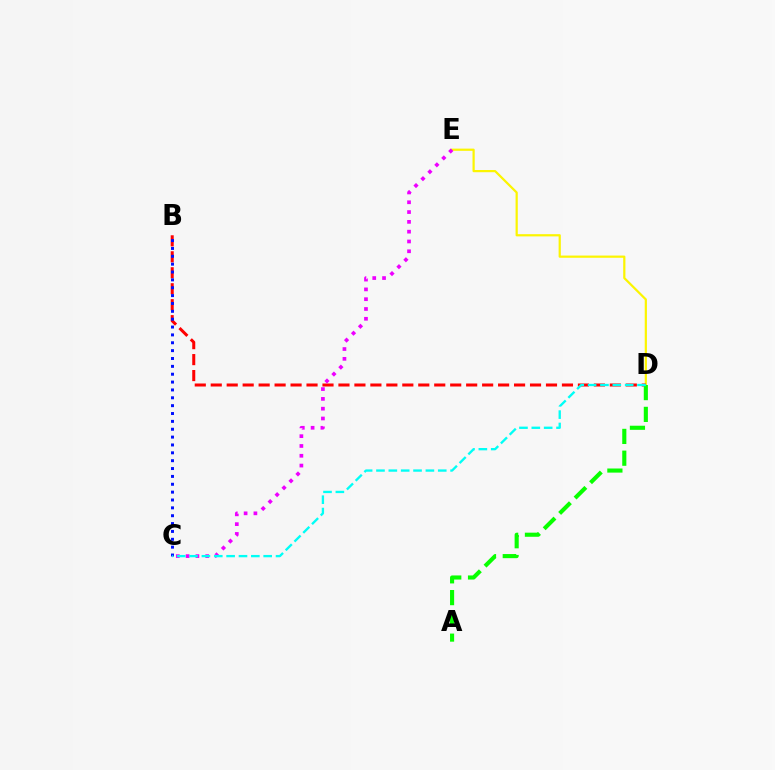{('D', 'E'): [{'color': '#fcf500', 'line_style': 'solid', 'thickness': 1.6}], ('B', 'D'): [{'color': '#ff0000', 'line_style': 'dashed', 'thickness': 2.17}], ('C', 'E'): [{'color': '#ee00ff', 'line_style': 'dotted', 'thickness': 2.66}], ('B', 'C'): [{'color': '#0010ff', 'line_style': 'dotted', 'thickness': 2.14}], ('A', 'D'): [{'color': '#08ff00', 'line_style': 'dashed', 'thickness': 2.96}], ('C', 'D'): [{'color': '#00fff6', 'line_style': 'dashed', 'thickness': 1.68}]}